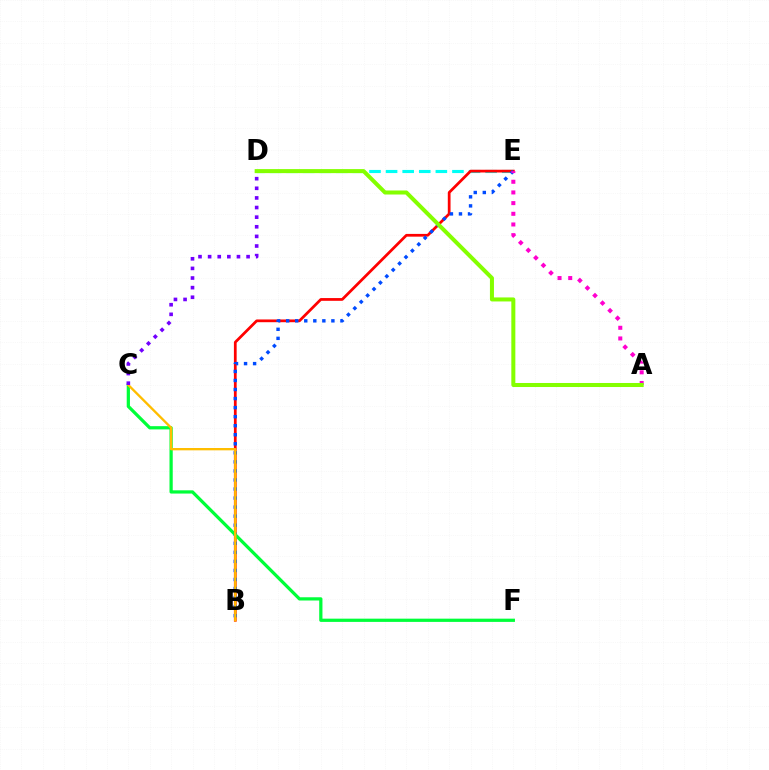{('D', 'E'): [{'color': '#00fff6', 'line_style': 'dashed', 'thickness': 2.25}], ('B', 'E'): [{'color': '#ff0000', 'line_style': 'solid', 'thickness': 1.98}, {'color': '#004bff', 'line_style': 'dotted', 'thickness': 2.46}], ('C', 'F'): [{'color': '#00ff39', 'line_style': 'solid', 'thickness': 2.33}], ('B', 'C'): [{'color': '#ffbd00', 'line_style': 'solid', 'thickness': 1.68}], ('A', 'E'): [{'color': '#ff00cf', 'line_style': 'dotted', 'thickness': 2.9}], ('C', 'D'): [{'color': '#7200ff', 'line_style': 'dotted', 'thickness': 2.61}], ('A', 'D'): [{'color': '#84ff00', 'line_style': 'solid', 'thickness': 2.89}]}